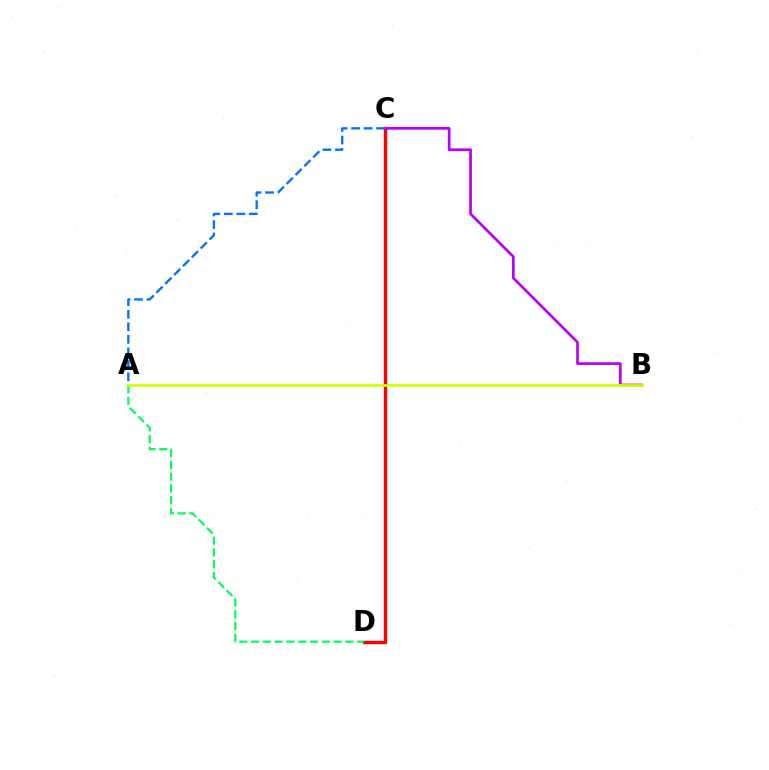{('C', 'D'): [{'color': '#ff0000', 'line_style': 'solid', 'thickness': 2.46}], ('B', 'C'): [{'color': '#b900ff', 'line_style': 'solid', 'thickness': 1.95}], ('A', 'D'): [{'color': '#00ff5c', 'line_style': 'dashed', 'thickness': 1.6}], ('A', 'C'): [{'color': '#0074ff', 'line_style': 'dashed', 'thickness': 1.7}], ('A', 'B'): [{'color': '#d1ff00', 'line_style': 'solid', 'thickness': 1.97}]}